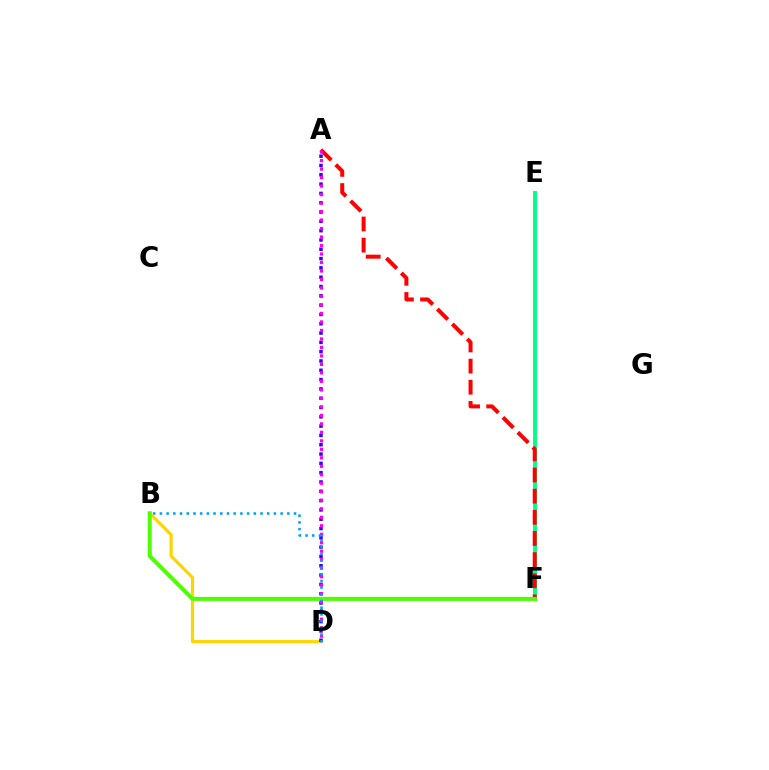{('B', 'D'): [{'color': '#ffd500', 'line_style': 'solid', 'thickness': 2.28}, {'color': '#009eff', 'line_style': 'dotted', 'thickness': 1.82}], ('E', 'F'): [{'color': '#00ff86', 'line_style': 'solid', 'thickness': 2.81}], ('A', 'D'): [{'color': '#3700ff', 'line_style': 'dotted', 'thickness': 2.53}, {'color': '#ff00ed', 'line_style': 'dotted', 'thickness': 2.31}], ('A', 'F'): [{'color': '#ff0000', 'line_style': 'dashed', 'thickness': 2.87}], ('B', 'F'): [{'color': '#4fff00', 'line_style': 'solid', 'thickness': 2.9}]}